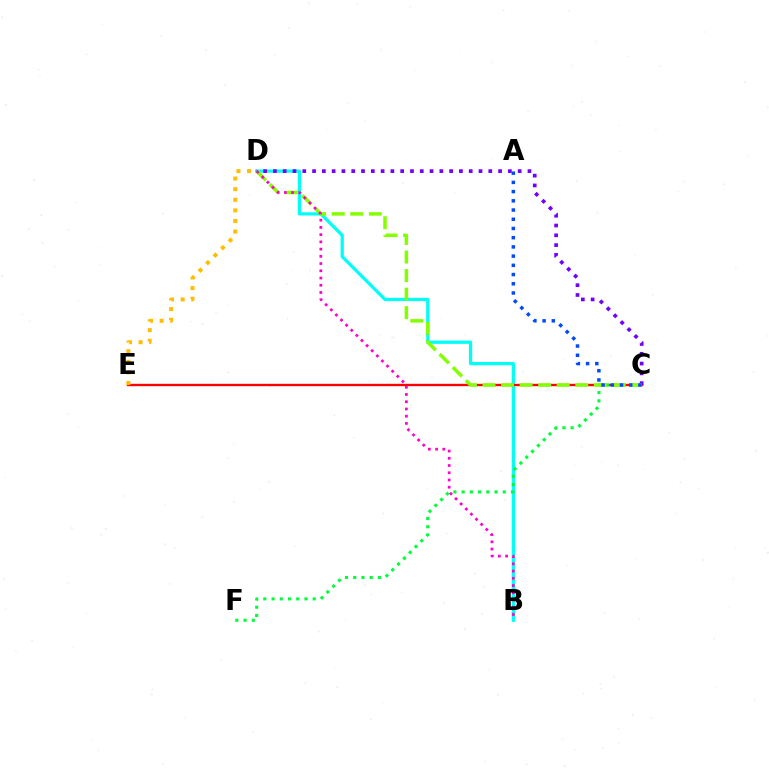{('B', 'D'): [{'color': '#00fff6', 'line_style': 'solid', 'thickness': 2.34}, {'color': '#ff00cf', 'line_style': 'dotted', 'thickness': 1.97}], ('C', 'E'): [{'color': '#ff0000', 'line_style': 'solid', 'thickness': 1.69}], ('C', 'F'): [{'color': '#00ff39', 'line_style': 'dotted', 'thickness': 2.24}], ('C', 'D'): [{'color': '#7200ff', 'line_style': 'dotted', 'thickness': 2.66}, {'color': '#84ff00', 'line_style': 'dashed', 'thickness': 2.52}], ('A', 'C'): [{'color': '#004bff', 'line_style': 'dotted', 'thickness': 2.5}], ('D', 'E'): [{'color': '#ffbd00', 'line_style': 'dotted', 'thickness': 2.88}]}